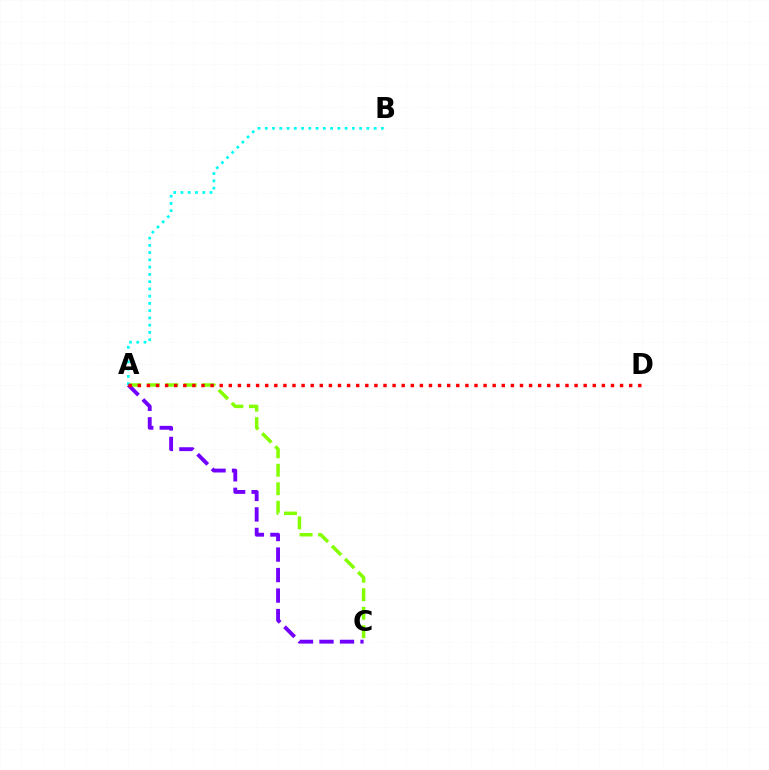{('A', 'C'): [{'color': '#84ff00', 'line_style': 'dashed', 'thickness': 2.51}, {'color': '#7200ff', 'line_style': 'dashed', 'thickness': 2.79}], ('A', 'B'): [{'color': '#00fff6', 'line_style': 'dotted', 'thickness': 1.97}], ('A', 'D'): [{'color': '#ff0000', 'line_style': 'dotted', 'thickness': 2.47}]}